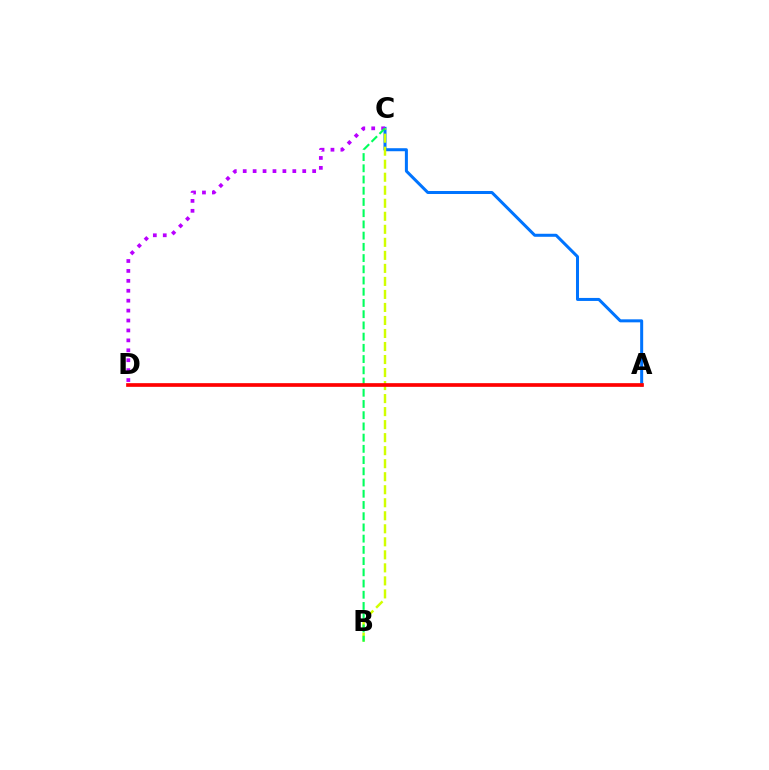{('A', 'C'): [{'color': '#0074ff', 'line_style': 'solid', 'thickness': 2.17}], ('C', 'D'): [{'color': '#b900ff', 'line_style': 'dotted', 'thickness': 2.7}], ('B', 'C'): [{'color': '#d1ff00', 'line_style': 'dashed', 'thickness': 1.77}, {'color': '#00ff5c', 'line_style': 'dashed', 'thickness': 1.52}], ('A', 'D'): [{'color': '#ff0000', 'line_style': 'solid', 'thickness': 2.65}]}